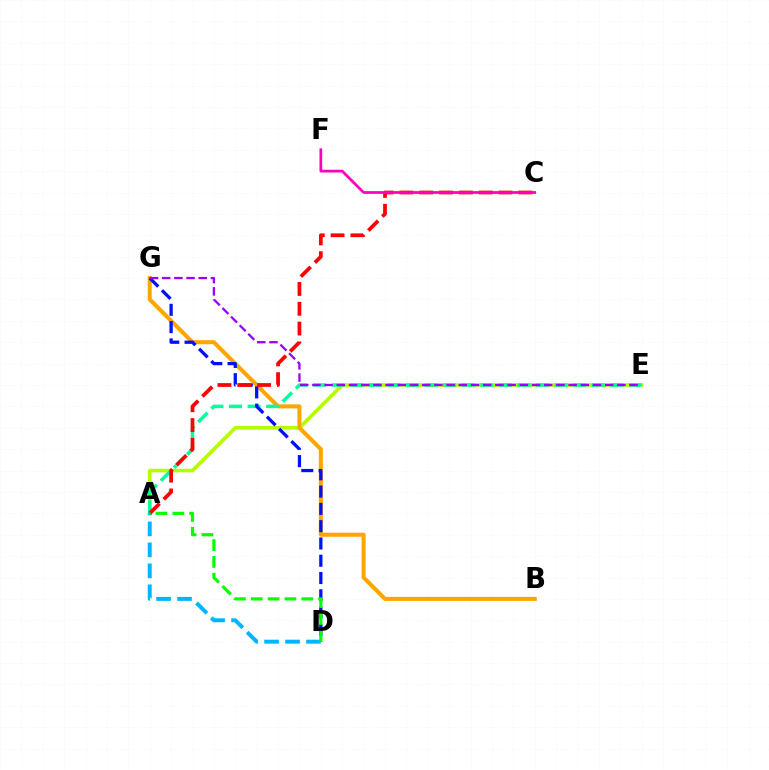{('A', 'E'): [{'color': '#b3ff00', 'line_style': 'solid', 'thickness': 2.59}, {'color': '#00ff9d', 'line_style': 'dashed', 'thickness': 2.52}], ('B', 'G'): [{'color': '#ffa500', 'line_style': 'solid', 'thickness': 2.91}], ('D', 'G'): [{'color': '#0010ff', 'line_style': 'dashed', 'thickness': 2.35}], ('A', 'D'): [{'color': '#00b5ff', 'line_style': 'dashed', 'thickness': 2.85}, {'color': '#08ff00', 'line_style': 'dashed', 'thickness': 2.29}], ('E', 'G'): [{'color': '#9b00ff', 'line_style': 'dashed', 'thickness': 1.66}], ('A', 'C'): [{'color': '#ff0000', 'line_style': 'dashed', 'thickness': 2.69}], ('C', 'F'): [{'color': '#ff00bd', 'line_style': 'solid', 'thickness': 1.97}]}